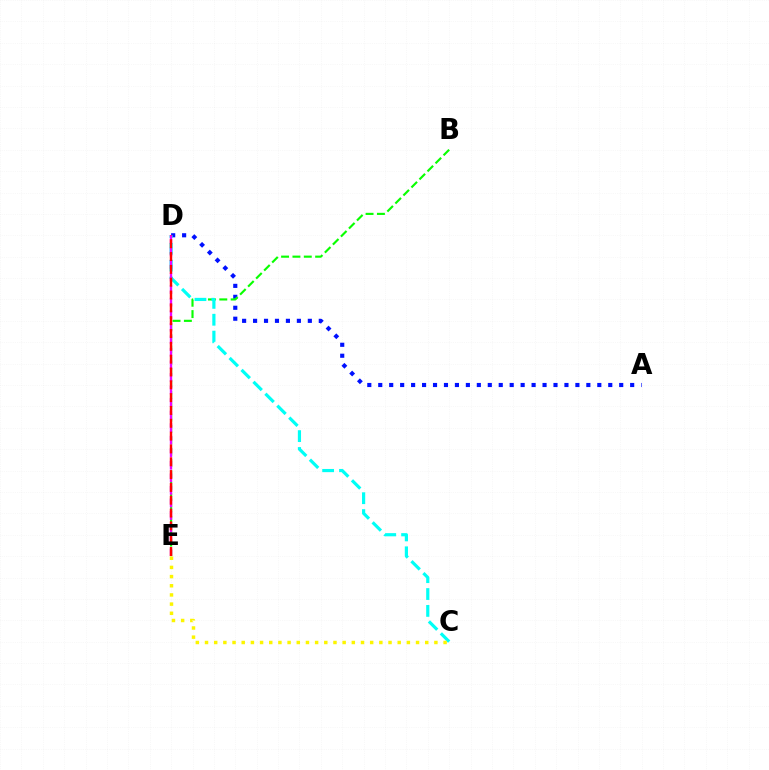{('A', 'D'): [{'color': '#0010ff', 'line_style': 'dotted', 'thickness': 2.98}], ('B', 'E'): [{'color': '#08ff00', 'line_style': 'dashed', 'thickness': 1.54}], ('C', 'D'): [{'color': '#00fff6', 'line_style': 'dashed', 'thickness': 2.29}], ('D', 'E'): [{'color': '#ee00ff', 'line_style': 'dashed', 'thickness': 1.7}, {'color': '#ff0000', 'line_style': 'dashed', 'thickness': 1.74}], ('C', 'E'): [{'color': '#fcf500', 'line_style': 'dotted', 'thickness': 2.49}]}